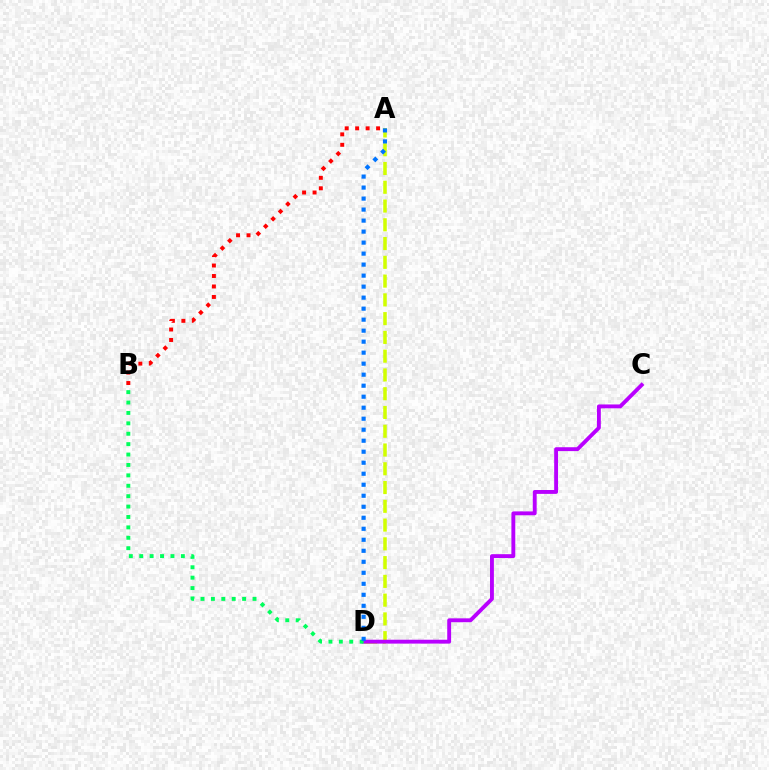{('A', 'D'): [{'color': '#d1ff00', 'line_style': 'dashed', 'thickness': 2.55}, {'color': '#0074ff', 'line_style': 'dotted', 'thickness': 2.99}], ('C', 'D'): [{'color': '#b900ff', 'line_style': 'solid', 'thickness': 2.79}], ('A', 'B'): [{'color': '#ff0000', 'line_style': 'dotted', 'thickness': 2.84}], ('B', 'D'): [{'color': '#00ff5c', 'line_style': 'dotted', 'thickness': 2.83}]}